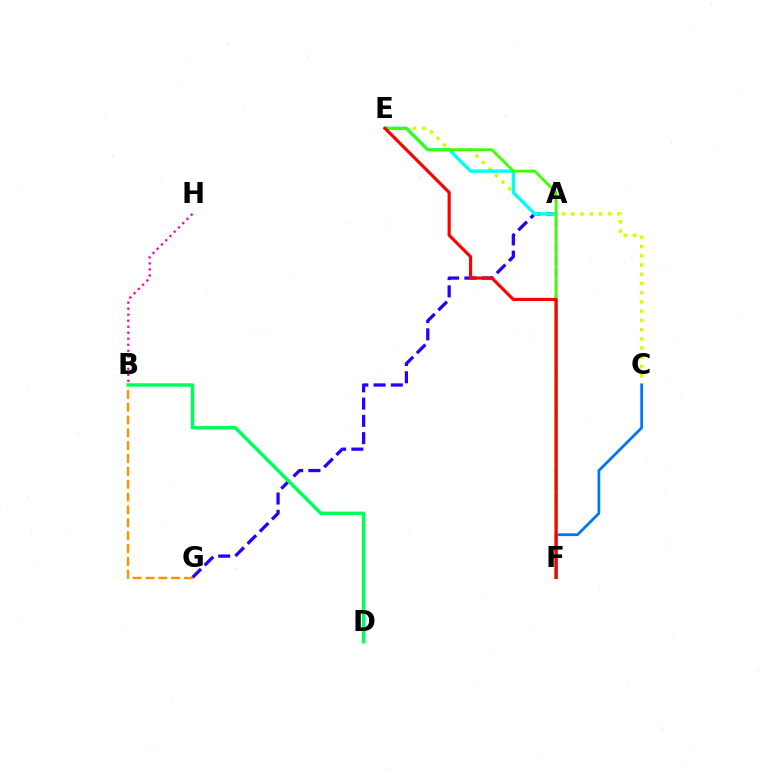{('A', 'G'): [{'color': '#2500ff', 'line_style': 'dashed', 'thickness': 2.35}], ('A', 'F'): [{'color': '#b900ff', 'line_style': 'dashed', 'thickness': 1.7}], ('C', 'E'): [{'color': '#d1ff00', 'line_style': 'dotted', 'thickness': 2.51}], ('A', 'E'): [{'color': '#00fff6', 'line_style': 'solid', 'thickness': 2.4}], ('B', 'H'): [{'color': '#ff00ac', 'line_style': 'dotted', 'thickness': 1.63}], ('C', 'F'): [{'color': '#0074ff', 'line_style': 'solid', 'thickness': 1.99}], ('B', 'G'): [{'color': '#ff9400', 'line_style': 'dashed', 'thickness': 1.75}], ('E', 'F'): [{'color': '#3dff00', 'line_style': 'solid', 'thickness': 2.01}, {'color': '#ff0000', 'line_style': 'solid', 'thickness': 2.27}], ('B', 'D'): [{'color': '#00ff5c', 'line_style': 'solid', 'thickness': 2.51}]}